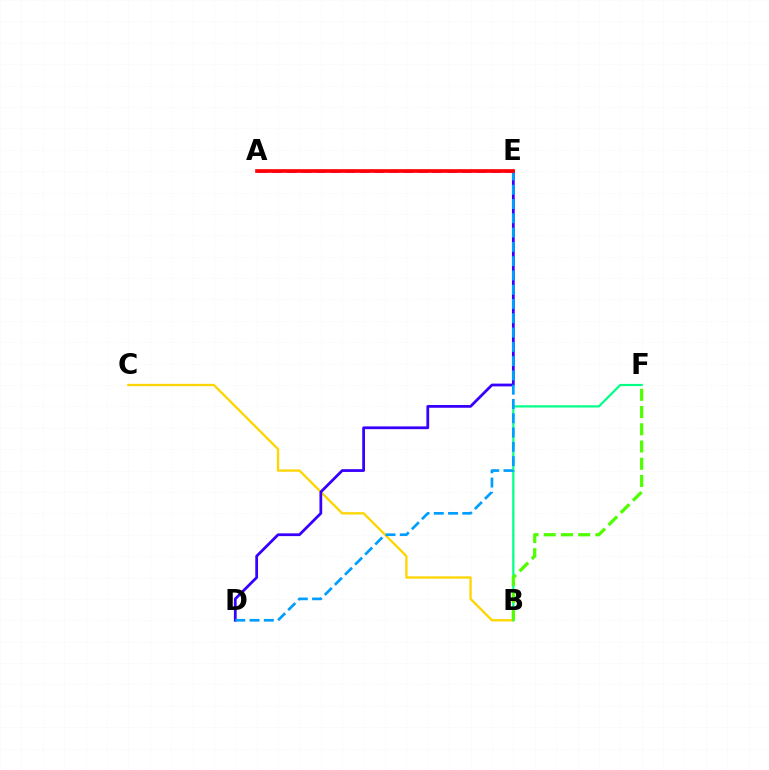{('B', 'C'): [{'color': '#ffd500', 'line_style': 'solid', 'thickness': 1.67}], ('B', 'F'): [{'color': '#00ff86', 'line_style': 'solid', 'thickness': 1.6}, {'color': '#4fff00', 'line_style': 'dashed', 'thickness': 2.34}], ('D', 'E'): [{'color': '#3700ff', 'line_style': 'solid', 'thickness': 1.99}, {'color': '#009eff', 'line_style': 'dashed', 'thickness': 1.94}], ('A', 'E'): [{'color': '#ff00ed', 'line_style': 'dashed', 'thickness': 1.98}, {'color': '#ff0000', 'line_style': 'solid', 'thickness': 2.63}]}